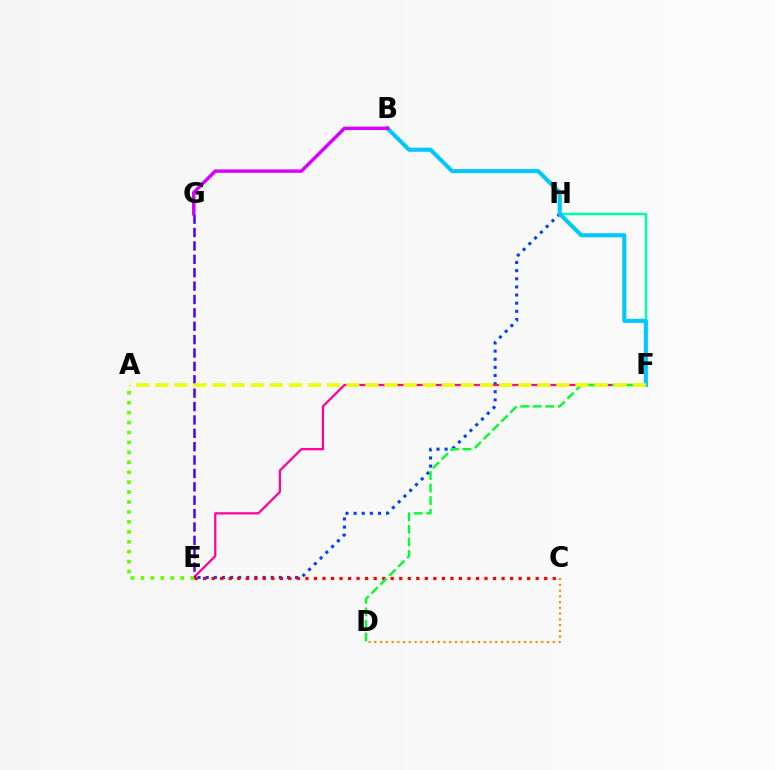{('F', 'H'): [{'color': '#00ffaf', 'line_style': 'solid', 'thickness': 1.8}], ('E', 'H'): [{'color': '#003fff', 'line_style': 'dotted', 'thickness': 2.21}], ('E', 'F'): [{'color': '#ff00a0', 'line_style': 'solid', 'thickness': 1.61}], ('E', 'G'): [{'color': '#4f00ff', 'line_style': 'dashed', 'thickness': 1.82}], ('C', 'E'): [{'color': '#ff0000', 'line_style': 'dotted', 'thickness': 2.32}], ('C', 'D'): [{'color': '#ff8800', 'line_style': 'dotted', 'thickness': 1.56}], ('B', 'F'): [{'color': '#00c7ff', 'line_style': 'solid', 'thickness': 2.95}], ('B', 'G'): [{'color': '#d600ff', 'line_style': 'solid', 'thickness': 2.46}], ('D', 'F'): [{'color': '#00ff27', 'line_style': 'dashed', 'thickness': 1.71}], ('A', 'F'): [{'color': '#eeff00', 'line_style': 'dashed', 'thickness': 2.59}], ('A', 'E'): [{'color': '#66ff00', 'line_style': 'dotted', 'thickness': 2.7}]}